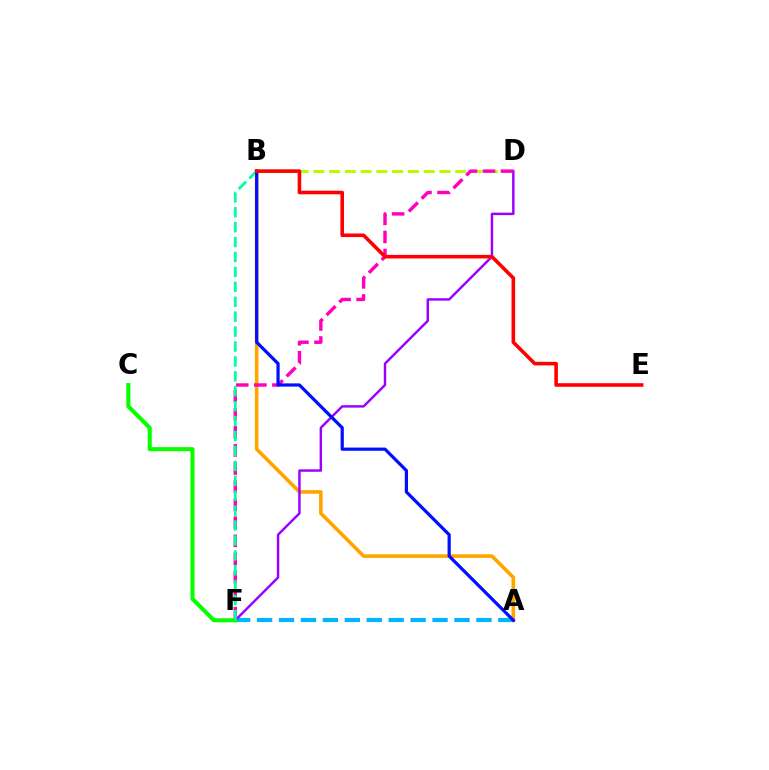{('A', 'B'): [{'color': '#ffa500', 'line_style': 'solid', 'thickness': 2.61}, {'color': '#0010ff', 'line_style': 'solid', 'thickness': 2.32}], ('A', 'F'): [{'color': '#00b5ff', 'line_style': 'dashed', 'thickness': 2.98}], ('B', 'D'): [{'color': '#b3ff00', 'line_style': 'dashed', 'thickness': 2.14}], ('D', 'F'): [{'color': '#9b00ff', 'line_style': 'solid', 'thickness': 1.76}, {'color': '#ff00bd', 'line_style': 'dashed', 'thickness': 2.46}], ('C', 'F'): [{'color': '#08ff00', 'line_style': 'solid', 'thickness': 2.93}], ('B', 'F'): [{'color': '#00ff9d', 'line_style': 'dashed', 'thickness': 2.03}], ('B', 'E'): [{'color': '#ff0000', 'line_style': 'solid', 'thickness': 2.59}]}